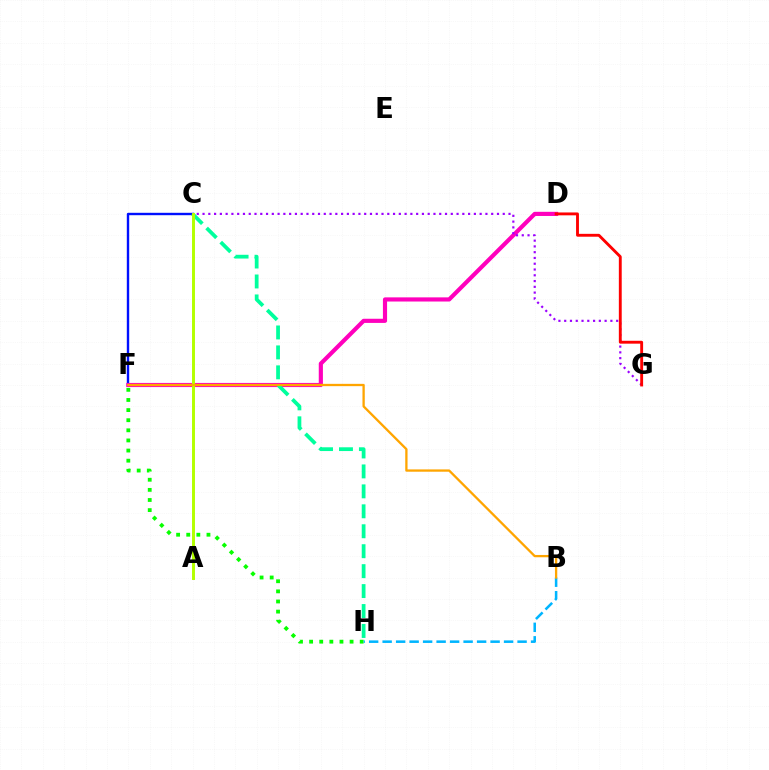{('C', 'F'): [{'color': '#0010ff', 'line_style': 'solid', 'thickness': 1.73}], ('D', 'F'): [{'color': '#ff00bd', 'line_style': 'solid', 'thickness': 2.99}], ('C', 'H'): [{'color': '#00ff9d', 'line_style': 'dashed', 'thickness': 2.71}], ('C', 'G'): [{'color': '#9b00ff', 'line_style': 'dotted', 'thickness': 1.57}], ('F', 'H'): [{'color': '#08ff00', 'line_style': 'dotted', 'thickness': 2.75}], ('D', 'G'): [{'color': '#ff0000', 'line_style': 'solid', 'thickness': 2.07}], ('B', 'H'): [{'color': '#00b5ff', 'line_style': 'dashed', 'thickness': 1.83}], ('A', 'C'): [{'color': '#b3ff00', 'line_style': 'solid', 'thickness': 2.12}], ('B', 'F'): [{'color': '#ffa500', 'line_style': 'solid', 'thickness': 1.66}]}